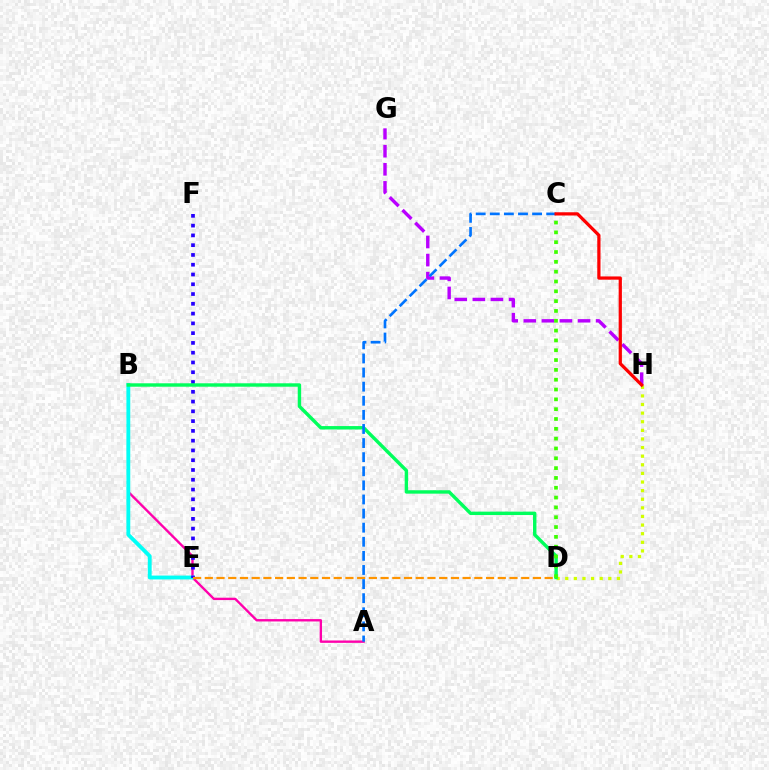{('D', 'H'): [{'color': '#d1ff00', 'line_style': 'dotted', 'thickness': 2.34}], ('A', 'B'): [{'color': '#ff00ac', 'line_style': 'solid', 'thickness': 1.71}], ('B', 'E'): [{'color': '#00fff6', 'line_style': 'solid', 'thickness': 2.77}], ('E', 'F'): [{'color': '#2500ff', 'line_style': 'dotted', 'thickness': 2.66}], ('G', 'H'): [{'color': '#b900ff', 'line_style': 'dashed', 'thickness': 2.46}], ('B', 'D'): [{'color': '#00ff5c', 'line_style': 'solid', 'thickness': 2.46}], ('C', 'D'): [{'color': '#3dff00', 'line_style': 'dotted', 'thickness': 2.67}], ('D', 'E'): [{'color': '#ff9400', 'line_style': 'dashed', 'thickness': 1.59}], ('A', 'C'): [{'color': '#0074ff', 'line_style': 'dashed', 'thickness': 1.92}], ('C', 'H'): [{'color': '#ff0000', 'line_style': 'solid', 'thickness': 2.33}]}